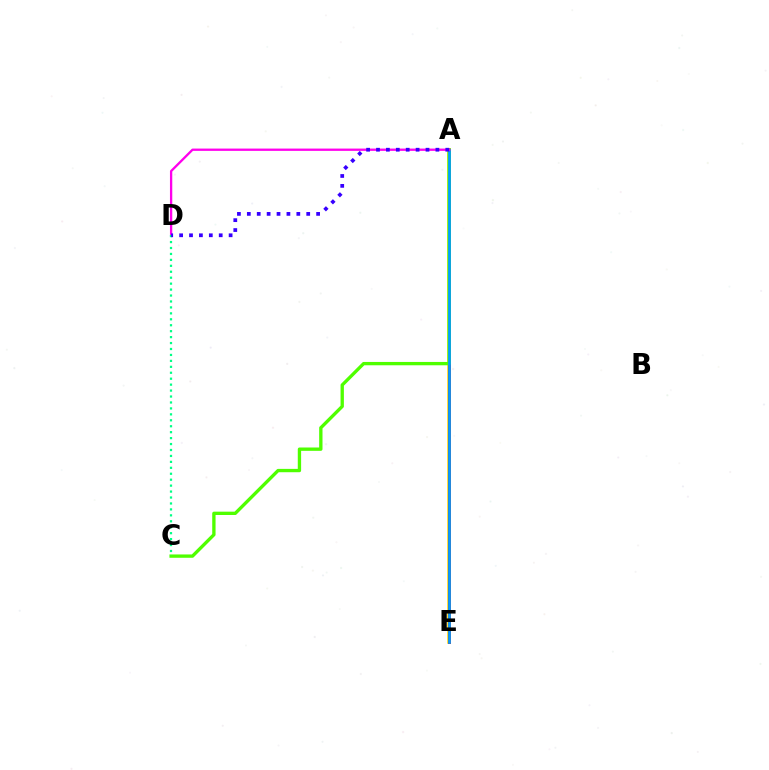{('A', 'E'): [{'color': '#ffd500', 'line_style': 'solid', 'thickness': 2.53}, {'color': '#ff0000', 'line_style': 'solid', 'thickness': 2.12}, {'color': '#009eff', 'line_style': 'solid', 'thickness': 1.94}], ('A', 'C'): [{'color': '#4fff00', 'line_style': 'solid', 'thickness': 2.4}], ('A', 'D'): [{'color': '#ff00ed', 'line_style': 'solid', 'thickness': 1.66}, {'color': '#3700ff', 'line_style': 'dotted', 'thickness': 2.69}], ('C', 'D'): [{'color': '#00ff86', 'line_style': 'dotted', 'thickness': 1.61}]}